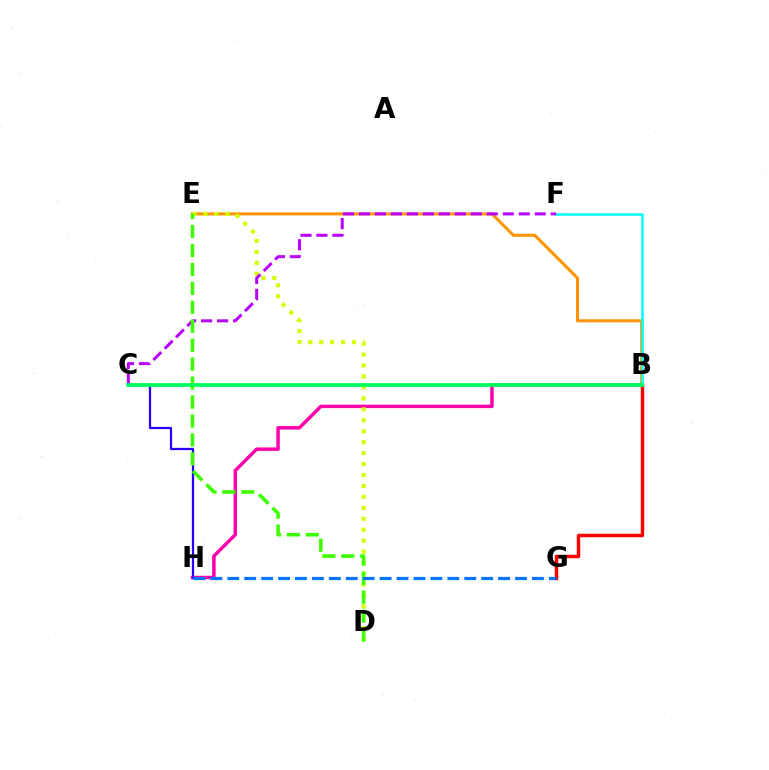{('B', 'H'): [{'color': '#ff00ac', 'line_style': 'solid', 'thickness': 2.49}], ('B', 'G'): [{'color': '#ff0000', 'line_style': 'solid', 'thickness': 2.48}], ('B', 'E'): [{'color': '#ff9400', 'line_style': 'solid', 'thickness': 2.19}], ('C', 'H'): [{'color': '#2500ff', 'line_style': 'solid', 'thickness': 1.62}], ('D', 'E'): [{'color': '#d1ff00', 'line_style': 'dotted', 'thickness': 2.97}, {'color': '#3dff00', 'line_style': 'dashed', 'thickness': 2.57}], ('B', 'F'): [{'color': '#00fff6', 'line_style': 'solid', 'thickness': 1.82}], ('C', 'F'): [{'color': '#b900ff', 'line_style': 'dashed', 'thickness': 2.17}], ('G', 'H'): [{'color': '#0074ff', 'line_style': 'dashed', 'thickness': 2.3}], ('B', 'C'): [{'color': '#00ff5c', 'line_style': 'solid', 'thickness': 2.72}]}